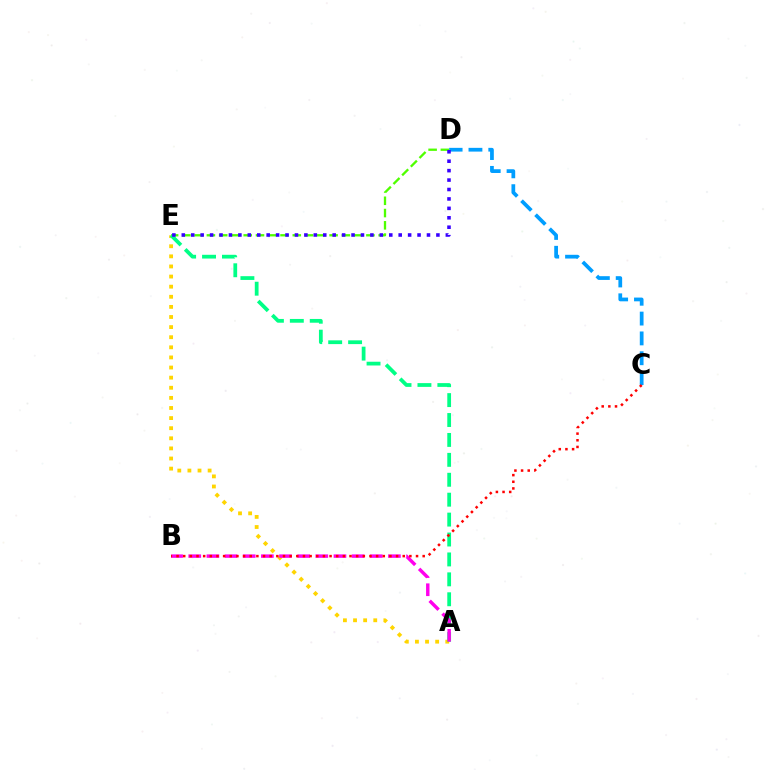{('A', 'E'): [{'color': '#ffd500', 'line_style': 'dotted', 'thickness': 2.75}, {'color': '#00ff86', 'line_style': 'dashed', 'thickness': 2.71}], ('C', 'D'): [{'color': '#009eff', 'line_style': 'dashed', 'thickness': 2.69}], ('D', 'E'): [{'color': '#4fff00', 'line_style': 'dashed', 'thickness': 1.67}, {'color': '#3700ff', 'line_style': 'dotted', 'thickness': 2.56}], ('A', 'B'): [{'color': '#ff00ed', 'line_style': 'dashed', 'thickness': 2.47}], ('B', 'C'): [{'color': '#ff0000', 'line_style': 'dotted', 'thickness': 1.81}]}